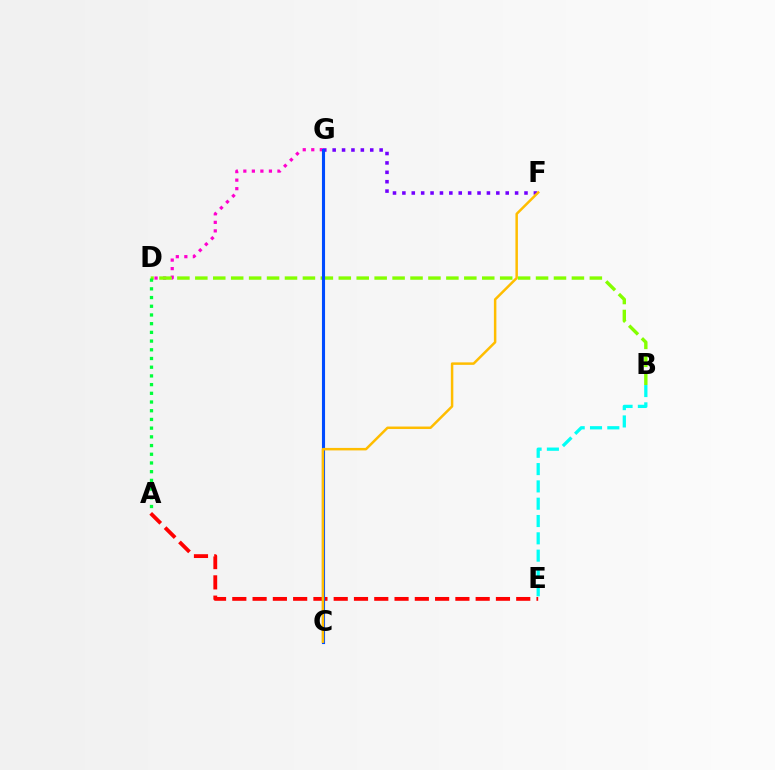{('D', 'G'): [{'color': '#ff00cf', 'line_style': 'dotted', 'thickness': 2.32}], ('B', 'D'): [{'color': '#84ff00', 'line_style': 'dashed', 'thickness': 2.44}], ('F', 'G'): [{'color': '#7200ff', 'line_style': 'dotted', 'thickness': 2.55}], ('A', 'E'): [{'color': '#ff0000', 'line_style': 'dashed', 'thickness': 2.76}], ('C', 'G'): [{'color': '#004bff', 'line_style': 'solid', 'thickness': 2.23}], ('C', 'F'): [{'color': '#ffbd00', 'line_style': 'solid', 'thickness': 1.79}], ('B', 'E'): [{'color': '#00fff6', 'line_style': 'dashed', 'thickness': 2.35}], ('A', 'D'): [{'color': '#00ff39', 'line_style': 'dotted', 'thickness': 2.37}]}